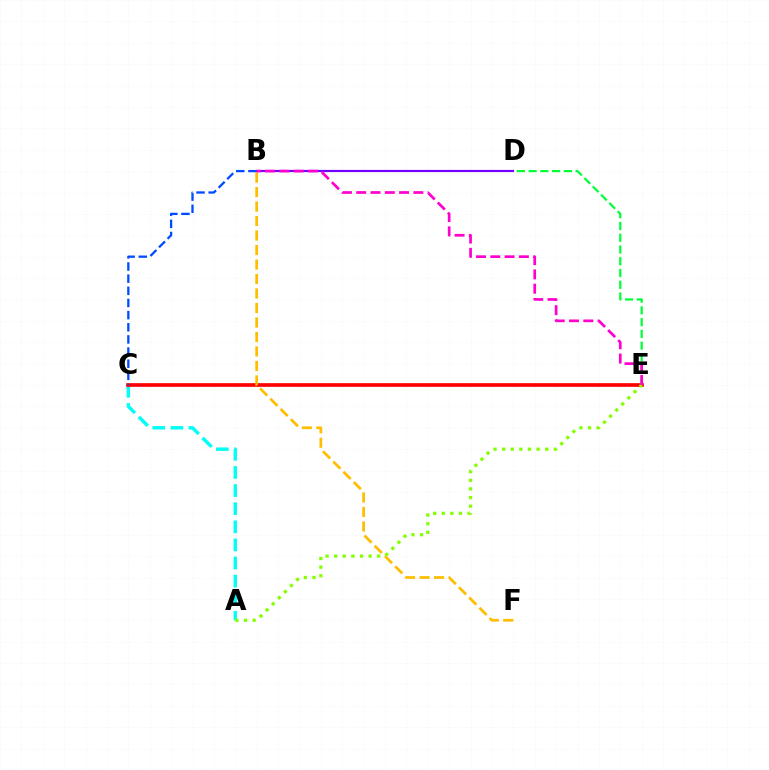{('A', 'C'): [{'color': '#00fff6', 'line_style': 'dashed', 'thickness': 2.46}], ('C', 'E'): [{'color': '#ff0000', 'line_style': 'solid', 'thickness': 2.65}], ('B', 'F'): [{'color': '#ffbd00', 'line_style': 'dashed', 'thickness': 1.97}], ('B', 'D'): [{'color': '#7200ff', 'line_style': 'solid', 'thickness': 1.58}], ('A', 'E'): [{'color': '#84ff00', 'line_style': 'dotted', 'thickness': 2.34}], ('D', 'E'): [{'color': '#00ff39', 'line_style': 'dashed', 'thickness': 1.6}], ('B', 'C'): [{'color': '#004bff', 'line_style': 'dashed', 'thickness': 1.65}], ('B', 'E'): [{'color': '#ff00cf', 'line_style': 'dashed', 'thickness': 1.94}]}